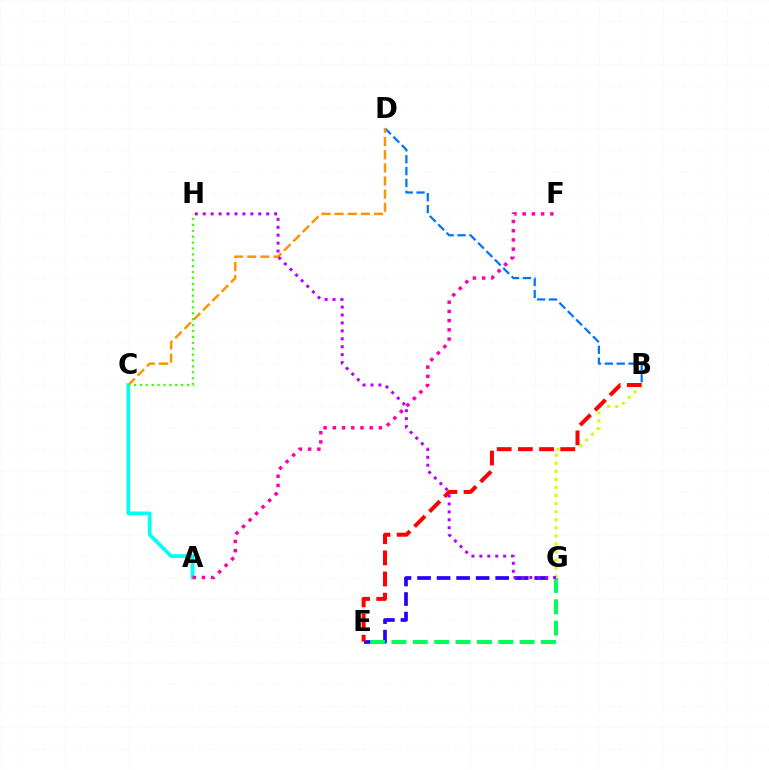{('B', 'D'): [{'color': '#0074ff', 'line_style': 'dashed', 'thickness': 1.61}], ('E', 'G'): [{'color': '#2500ff', 'line_style': 'dashed', 'thickness': 2.65}, {'color': '#00ff5c', 'line_style': 'dashed', 'thickness': 2.9}], ('B', 'G'): [{'color': '#d1ff00', 'line_style': 'dotted', 'thickness': 2.19}], ('B', 'E'): [{'color': '#ff0000', 'line_style': 'dashed', 'thickness': 2.87}], ('C', 'D'): [{'color': '#ff9400', 'line_style': 'dashed', 'thickness': 1.78}], ('A', 'C'): [{'color': '#00fff6', 'line_style': 'solid', 'thickness': 2.64}], ('A', 'F'): [{'color': '#ff00ac', 'line_style': 'dotted', 'thickness': 2.5}], ('C', 'H'): [{'color': '#3dff00', 'line_style': 'dotted', 'thickness': 1.6}], ('G', 'H'): [{'color': '#b900ff', 'line_style': 'dotted', 'thickness': 2.15}]}